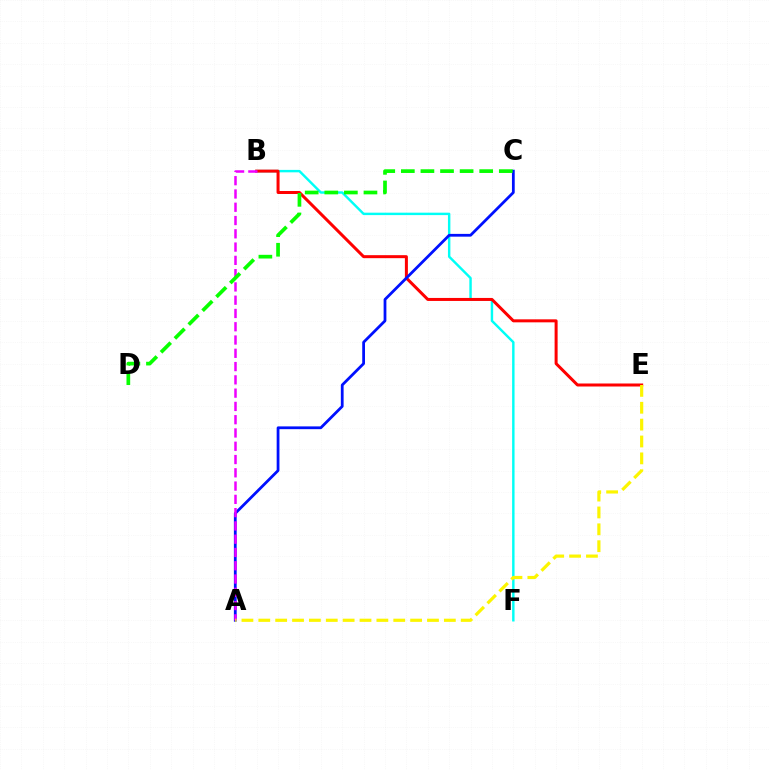{('B', 'F'): [{'color': '#00fff6', 'line_style': 'solid', 'thickness': 1.75}], ('B', 'E'): [{'color': '#ff0000', 'line_style': 'solid', 'thickness': 2.17}], ('A', 'C'): [{'color': '#0010ff', 'line_style': 'solid', 'thickness': 2.0}], ('A', 'B'): [{'color': '#ee00ff', 'line_style': 'dashed', 'thickness': 1.8}], ('A', 'E'): [{'color': '#fcf500', 'line_style': 'dashed', 'thickness': 2.29}], ('C', 'D'): [{'color': '#08ff00', 'line_style': 'dashed', 'thickness': 2.66}]}